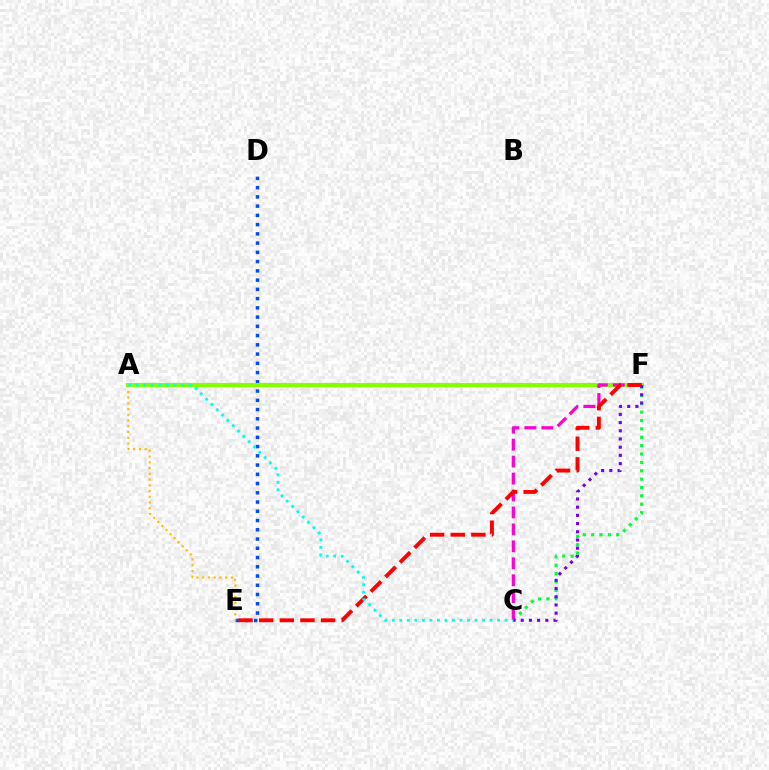{('C', 'F'): [{'color': '#00ff39', 'line_style': 'dotted', 'thickness': 2.28}, {'color': '#ff00cf', 'line_style': 'dashed', 'thickness': 2.3}, {'color': '#7200ff', 'line_style': 'dotted', 'thickness': 2.23}], ('D', 'E'): [{'color': '#004bff', 'line_style': 'dotted', 'thickness': 2.51}], ('A', 'F'): [{'color': '#84ff00', 'line_style': 'solid', 'thickness': 2.97}], ('A', 'E'): [{'color': '#ffbd00', 'line_style': 'dotted', 'thickness': 1.56}], ('E', 'F'): [{'color': '#ff0000', 'line_style': 'dashed', 'thickness': 2.8}], ('A', 'C'): [{'color': '#00fff6', 'line_style': 'dotted', 'thickness': 2.04}]}